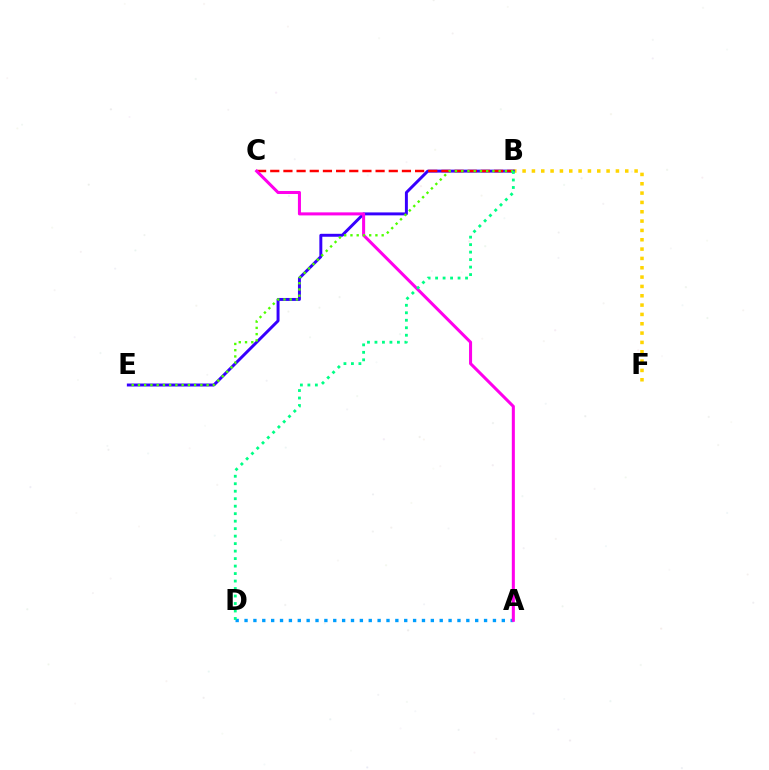{('B', 'F'): [{'color': '#ffd500', 'line_style': 'dotted', 'thickness': 2.54}], ('A', 'D'): [{'color': '#009eff', 'line_style': 'dotted', 'thickness': 2.41}], ('B', 'E'): [{'color': '#3700ff', 'line_style': 'solid', 'thickness': 2.12}, {'color': '#4fff00', 'line_style': 'dotted', 'thickness': 1.7}], ('B', 'C'): [{'color': '#ff0000', 'line_style': 'dashed', 'thickness': 1.79}], ('A', 'C'): [{'color': '#ff00ed', 'line_style': 'solid', 'thickness': 2.19}], ('B', 'D'): [{'color': '#00ff86', 'line_style': 'dotted', 'thickness': 2.03}]}